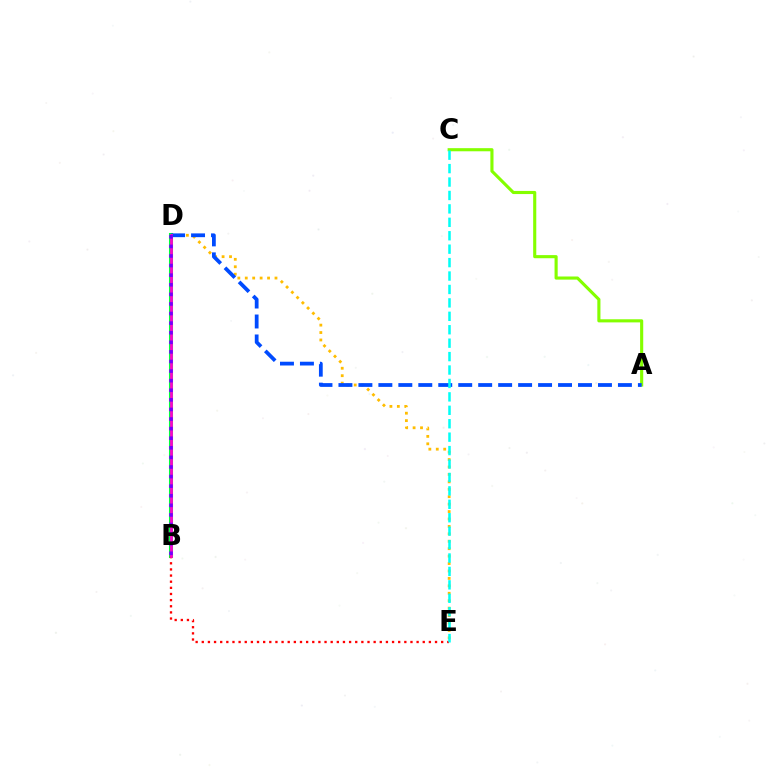{('D', 'E'): [{'color': '#ffbd00', 'line_style': 'dotted', 'thickness': 2.02}], ('B', 'D'): [{'color': '#00ff39', 'line_style': 'solid', 'thickness': 2.92}, {'color': '#ff00cf', 'line_style': 'solid', 'thickness': 1.96}, {'color': '#7200ff', 'line_style': 'dotted', 'thickness': 2.61}], ('A', 'C'): [{'color': '#84ff00', 'line_style': 'solid', 'thickness': 2.25}], ('B', 'E'): [{'color': '#ff0000', 'line_style': 'dotted', 'thickness': 1.67}], ('A', 'D'): [{'color': '#004bff', 'line_style': 'dashed', 'thickness': 2.71}], ('C', 'E'): [{'color': '#00fff6', 'line_style': 'dashed', 'thickness': 1.82}]}